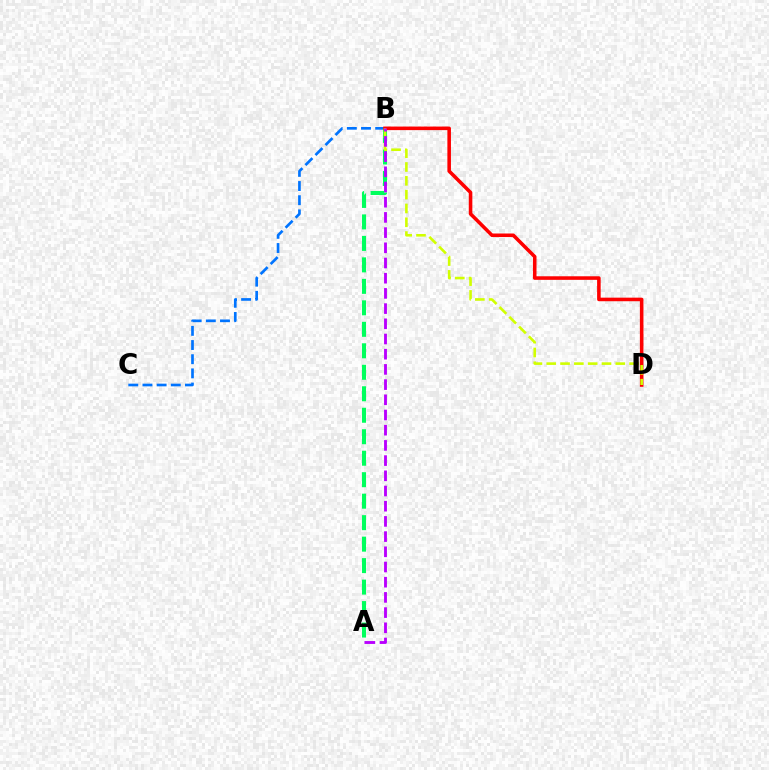{('A', 'B'): [{'color': '#00ff5c', 'line_style': 'dashed', 'thickness': 2.92}, {'color': '#b900ff', 'line_style': 'dashed', 'thickness': 2.06}], ('B', 'C'): [{'color': '#0074ff', 'line_style': 'dashed', 'thickness': 1.92}], ('B', 'D'): [{'color': '#ff0000', 'line_style': 'solid', 'thickness': 2.57}, {'color': '#d1ff00', 'line_style': 'dashed', 'thickness': 1.88}]}